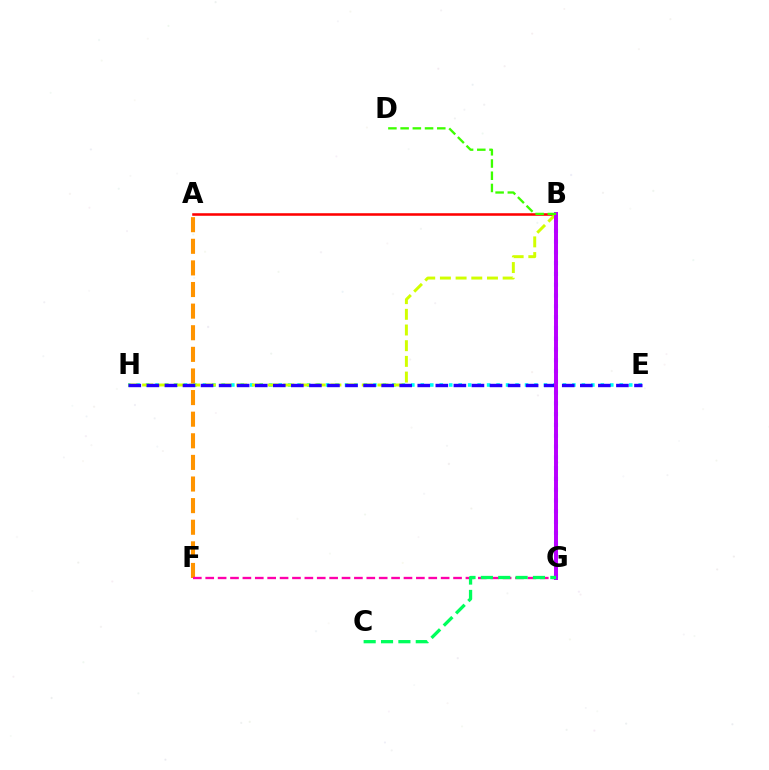{('E', 'H'): [{'color': '#00fff6', 'line_style': 'dotted', 'thickness': 2.57}, {'color': '#2500ff', 'line_style': 'dashed', 'thickness': 2.45}], ('A', 'F'): [{'color': '#ff9400', 'line_style': 'dashed', 'thickness': 2.94}], ('A', 'B'): [{'color': '#ff0000', 'line_style': 'solid', 'thickness': 1.84}], ('B', 'H'): [{'color': '#d1ff00', 'line_style': 'dashed', 'thickness': 2.13}], ('F', 'G'): [{'color': '#ff00ac', 'line_style': 'dashed', 'thickness': 1.68}], ('B', 'G'): [{'color': '#0074ff', 'line_style': 'dotted', 'thickness': 2.93}, {'color': '#b900ff', 'line_style': 'solid', 'thickness': 2.86}], ('C', 'G'): [{'color': '#00ff5c', 'line_style': 'dashed', 'thickness': 2.36}], ('B', 'D'): [{'color': '#3dff00', 'line_style': 'dashed', 'thickness': 1.66}]}